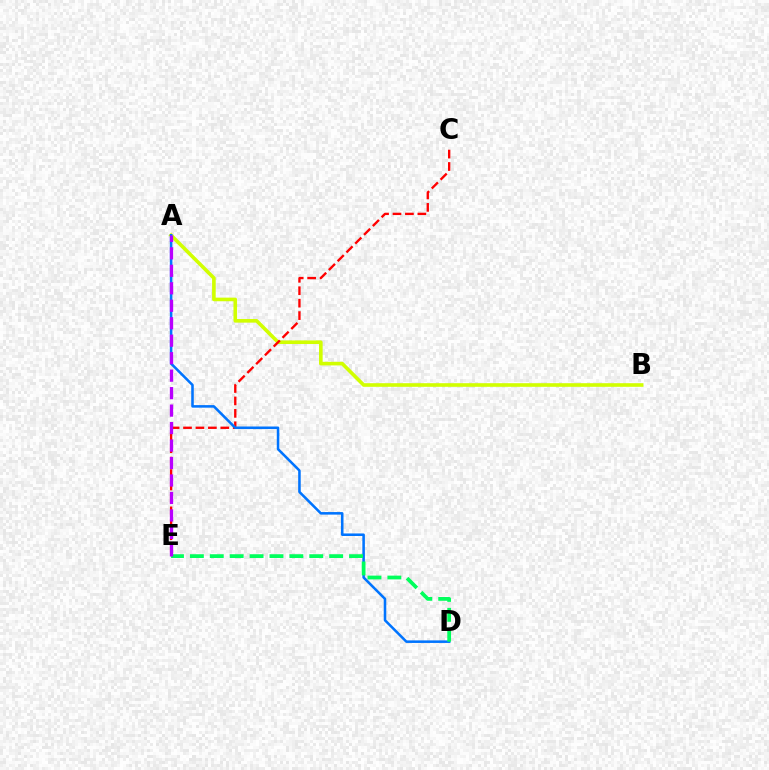{('A', 'B'): [{'color': '#d1ff00', 'line_style': 'solid', 'thickness': 2.6}], ('C', 'E'): [{'color': '#ff0000', 'line_style': 'dashed', 'thickness': 1.69}], ('A', 'D'): [{'color': '#0074ff', 'line_style': 'solid', 'thickness': 1.84}], ('D', 'E'): [{'color': '#00ff5c', 'line_style': 'dashed', 'thickness': 2.7}], ('A', 'E'): [{'color': '#b900ff', 'line_style': 'dashed', 'thickness': 2.37}]}